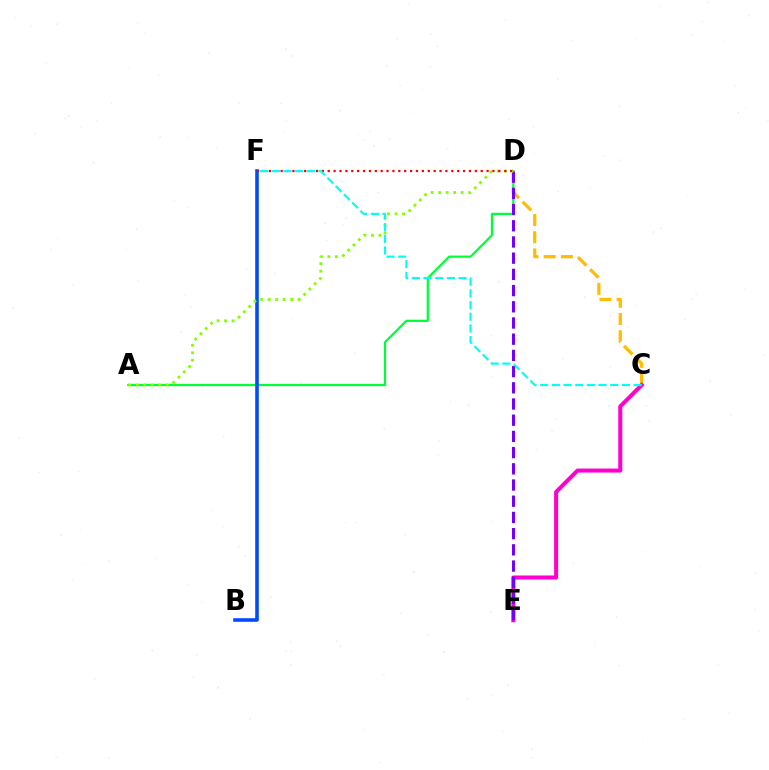{('A', 'D'): [{'color': '#00ff39', 'line_style': 'solid', 'thickness': 1.62}, {'color': '#84ff00', 'line_style': 'dotted', 'thickness': 2.04}], ('C', 'D'): [{'color': '#ffbd00', 'line_style': 'dashed', 'thickness': 2.34}], ('B', 'F'): [{'color': '#004bff', 'line_style': 'solid', 'thickness': 2.58}], ('C', 'E'): [{'color': '#ff00cf', 'line_style': 'solid', 'thickness': 2.9}], ('D', 'E'): [{'color': '#7200ff', 'line_style': 'dashed', 'thickness': 2.2}], ('D', 'F'): [{'color': '#ff0000', 'line_style': 'dotted', 'thickness': 1.6}], ('C', 'F'): [{'color': '#00fff6', 'line_style': 'dashed', 'thickness': 1.59}]}